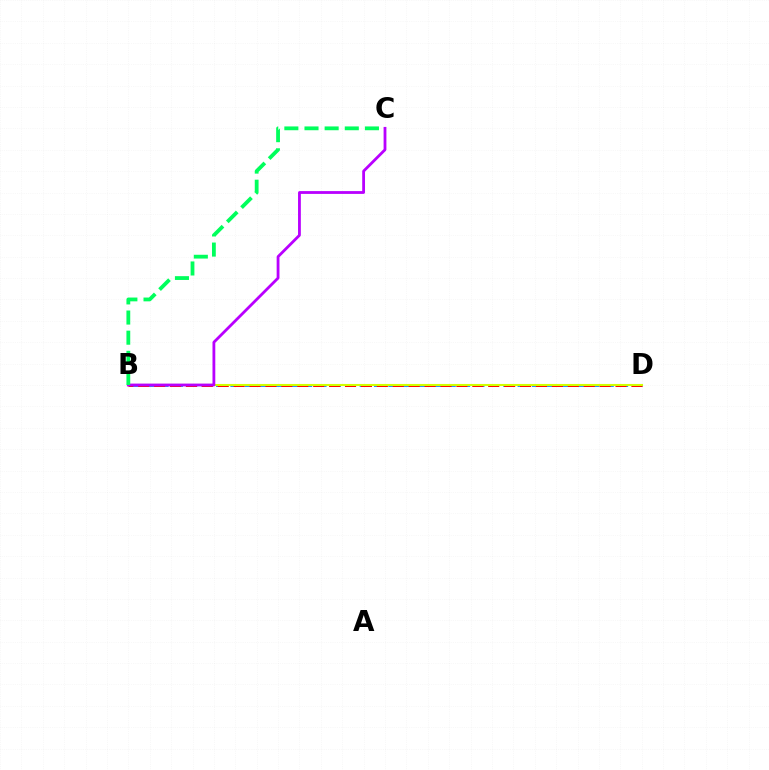{('B', 'D'): [{'color': '#0074ff', 'line_style': 'dashed', 'thickness': 1.95}, {'color': '#ff0000', 'line_style': 'dashed', 'thickness': 2.16}, {'color': '#d1ff00', 'line_style': 'solid', 'thickness': 1.51}], ('B', 'C'): [{'color': '#b900ff', 'line_style': 'solid', 'thickness': 2.02}, {'color': '#00ff5c', 'line_style': 'dashed', 'thickness': 2.74}]}